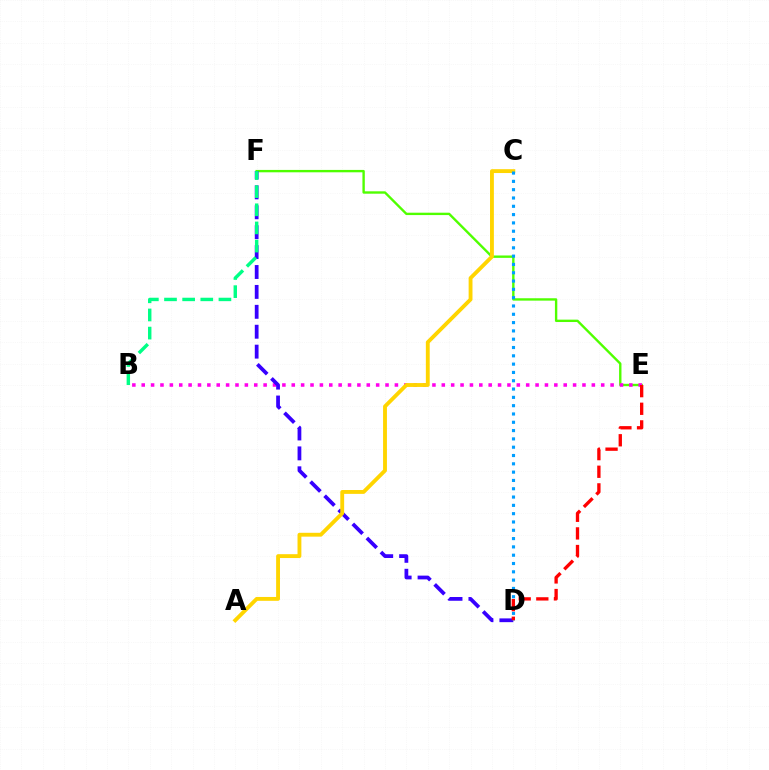{('E', 'F'): [{'color': '#4fff00', 'line_style': 'solid', 'thickness': 1.71}], ('B', 'E'): [{'color': '#ff00ed', 'line_style': 'dotted', 'thickness': 2.55}], ('D', 'F'): [{'color': '#3700ff', 'line_style': 'dashed', 'thickness': 2.7}], ('B', 'F'): [{'color': '#00ff86', 'line_style': 'dashed', 'thickness': 2.46}], ('A', 'C'): [{'color': '#ffd500', 'line_style': 'solid', 'thickness': 2.78}], ('C', 'D'): [{'color': '#009eff', 'line_style': 'dotted', 'thickness': 2.26}], ('D', 'E'): [{'color': '#ff0000', 'line_style': 'dashed', 'thickness': 2.39}]}